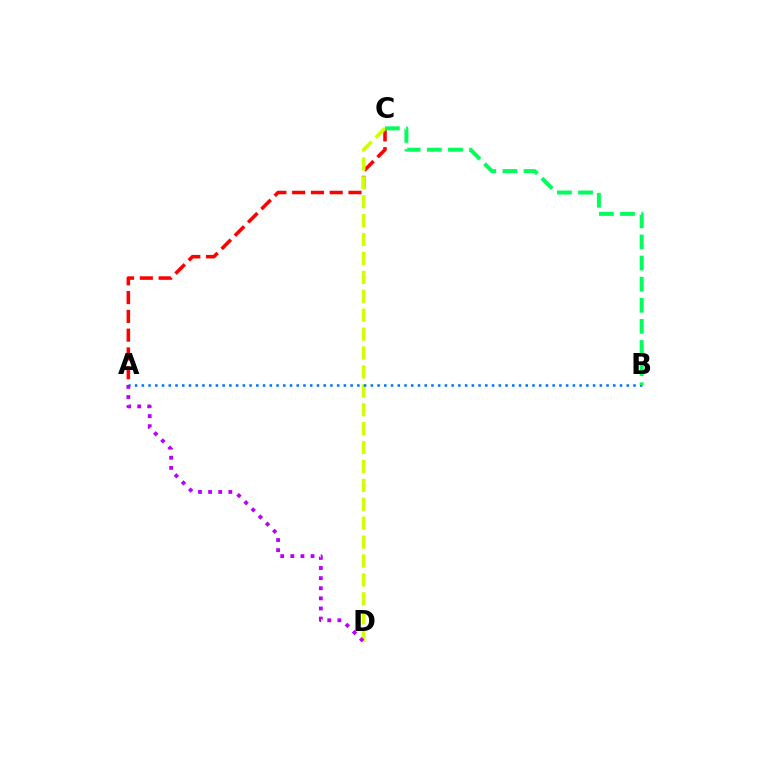{('A', 'C'): [{'color': '#ff0000', 'line_style': 'dashed', 'thickness': 2.55}], ('C', 'D'): [{'color': '#d1ff00', 'line_style': 'dashed', 'thickness': 2.57}], ('A', 'B'): [{'color': '#0074ff', 'line_style': 'dotted', 'thickness': 1.83}], ('A', 'D'): [{'color': '#b900ff', 'line_style': 'dotted', 'thickness': 2.75}], ('B', 'C'): [{'color': '#00ff5c', 'line_style': 'dashed', 'thickness': 2.87}]}